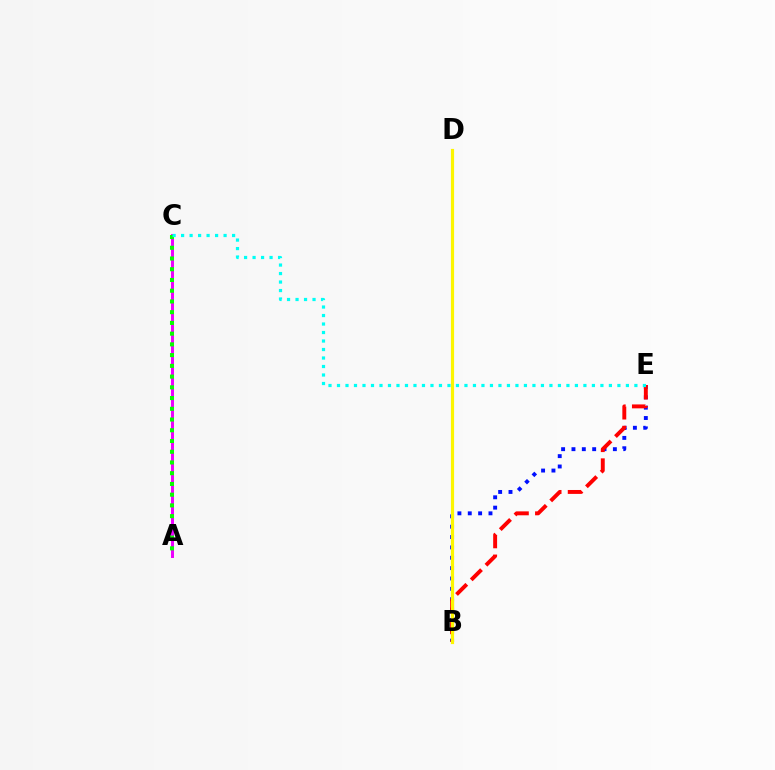{('A', 'C'): [{'color': '#ee00ff', 'line_style': 'solid', 'thickness': 2.14}, {'color': '#08ff00', 'line_style': 'dotted', 'thickness': 2.92}], ('B', 'E'): [{'color': '#0010ff', 'line_style': 'dotted', 'thickness': 2.81}, {'color': '#ff0000', 'line_style': 'dashed', 'thickness': 2.82}], ('B', 'D'): [{'color': '#fcf500', 'line_style': 'solid', 'thickness': 2.29}], ('C', 'E'): [{'color': '#00fff6', 'line_style': 'dotted', 'thickness': 2.31}]}